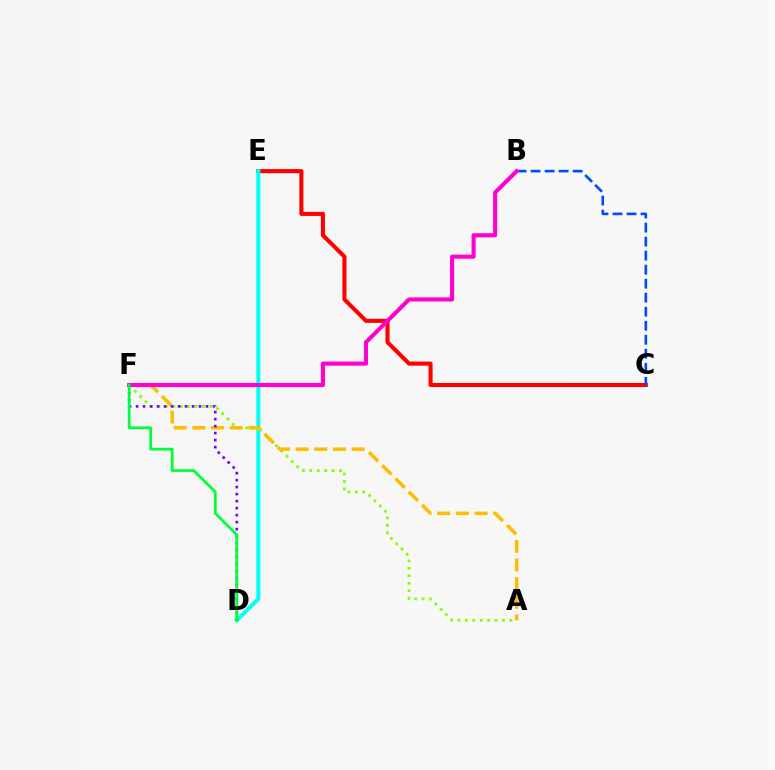{('C', 'E'): [{'color': '#ff0000', 'line_style': 'solid', 'thickness': 2.93}], ('D', 'E'): [{'color': '#00fff6', 'line_style': 'solid', 'thickness': 2.87}], ('A', 'F'): [{'color': '#84ff00', 'line_style': 'dotted', 'thickness': 2.02}, {'color': '#ffbd00', 'line_style': 'dashed', 'thickness': 2.54}], ('B', 'C'): [{'color': '#004bff', 'line_style': 'dashed', 'thickness': 1.9}], ('B', 'F'): [{'color': '#ff00cf', 'line_style': 'solid', 'thickness': 2.95}], ('D', 'F'): [{'color': '#7200ff', 'line_style': 'dotted', 'thickness': 1.9}, {'color': '#00ff39', 'line_style': 'solid', 'thickness': 1.99}]}